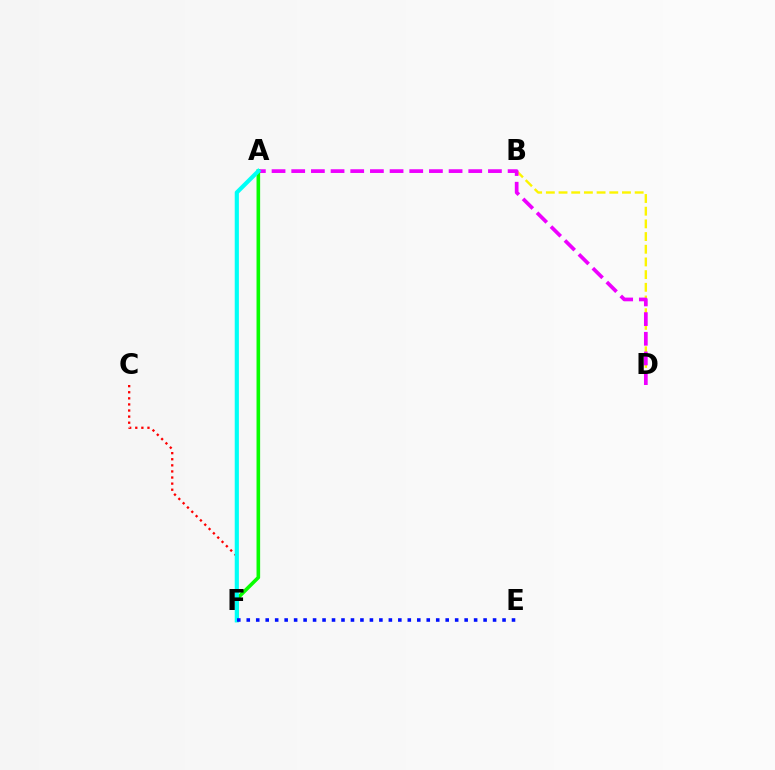{('C', 'F'): [{'color': '#ff0000', 'line_style': 'dotted', 'thickness': 1.66}], ('B', 'D'): [{'color': '#fcf500', 'line_style': 'dashed', 'thickness': 1.72}], ('A', 'D'): [{'color': '#ee00ff', 'line_style': 'dashed', 'thickness': 2.67}], ('A', 'F'): [{'color': '#08ff00', 'line_style': 'solid', 'thickness': 2.6}, {'color': '#00fff6', 'line_style': 'solid', 'thickness': 2.99}], ('E', 'F'): [{'color': '#0010ff', 'line_style': 'dotted', 'thickness': 2.57}]}